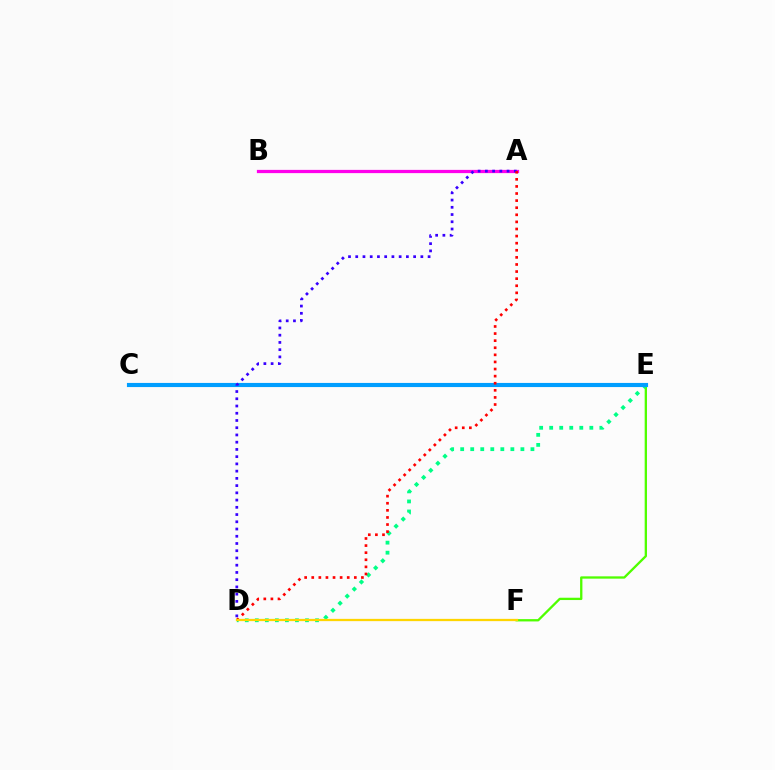{('A', 'B'): [{'color': '#ff00ed', 'line_style': 'solid', 'thickness': 2.33}], ('E', 'F'): [{'color': '#4fff00', 'line_style': 'solid', 'thickness': 1.66}], ('D', 'E'): [{'color': '#00ff86', 'line_style': 'dotted', 'thickness': 2.73}], ('C', 'E'): [{'color': '#009eff', 'line_style': 'solid', 'thickness': 2.97}], ('A', 'D'): [{'color': '#3700ff', 'line_style': 'dotted', 'thickness': 1.97}, {'color': '#ff0000', 'line_style': 'dotted', 'thickness': 1.93}], ('D', 'F'): [{'color': '#ffd500', 'line_style': 'solid', 'thickness': 1.64}]}